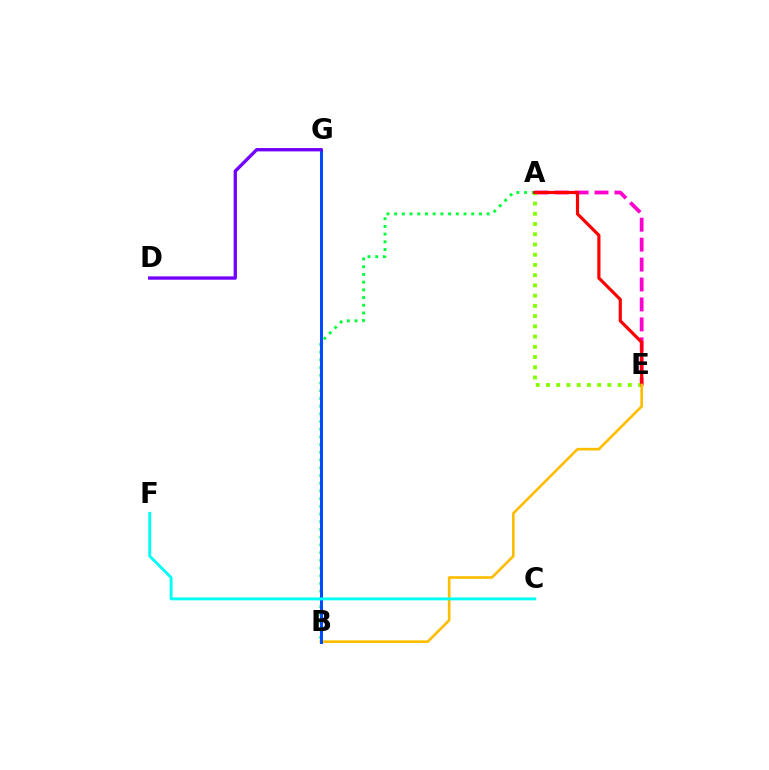{('A', 'E'): [{'color': '#ff00cf', 'line_style': 'dashed', 'thickness': 2.71}, {'color': '#84ff00', 'line_style': 'dotted', 'thickness': 2.78}, {'color': '#ff0000', 'line_style': 'solid', 'thickness': 2.28}], ('A', 'B'): [{'color': '#00ff39', 'line_style': 'dotted', 'thickness': 2.1}], ('B', 'E'): [{'color': '#ffbd00', 'line_style': 'solid', 'thickness': 1.91}], ('B', 'G'): [{'color': '#004bff', 'line_style': 'solid', 'thickness': 2.17}], ('D', 'G'): [{'color': '#7200ff', 'line_style': 'solid', 'thickness': 2.4}], ('C', 'F'): [{'color': '#00fff6', 'line_style': 'solid', 'thickness': 2.07}]}